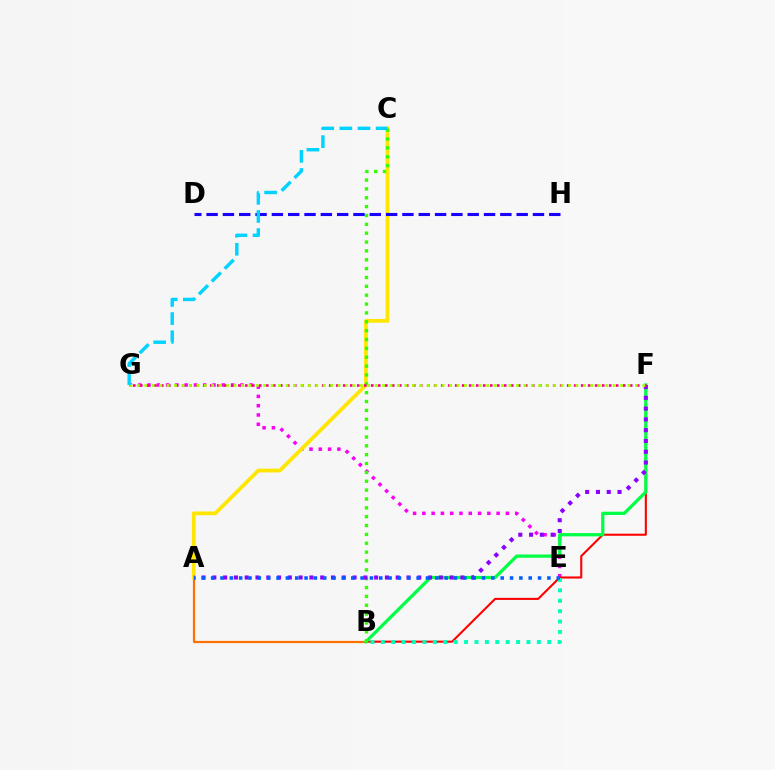{('A', 'B'): [{'color': '#ff7000', 'line_style': 'solid', 'thickness': 1.58}], ('E', 'G'): [{'color': '#fa00f9', 'line_style': 'dotted', 'thickness': 2.52}], ('B', 'F'): [{'color': '#ff0000', 'line_style': 'solid', 'thickness': 1.5}, {'color': '#00ff45', 'line_style': 'solid', 'thickness': 2.34}], ('A', 'C'): [{'color': '#ffe600', 'line_style': 'solid', 'thickness': 2.7}], ('B', 'C'): [{'color': '#31ff00', 'line_style': 'dotted', 'thickness': 2.41}], ('B', 'E'): [{'color': '#00ffbb', 'line_style': 'dotted', 'thickness': 2.83}], ('A', 'F'): [{'color': '#8a00ff', 'line_style': 'dotted', 'thickness': 2.93}], ('D', 'H'): [{'color': '#1900ff', 'line_style': 'dashed', 'thickness': 2.22}], ('F', 'G'): [{'color': '#ff0088', 'line_style': 'dotted', 'thickness': 1.9}, {'color': '#a2ff00', 'line_style': 'dotted', 'thickness': 2.02}], ('C', 'G'): [{'color': '#00d3ff', 'line_style': 'dashed', 'thickness': 2.46}], ('A', 'E'): [{'color': '#005dff', 'line_style': 'dotted', 'thickness': 2.54}]}